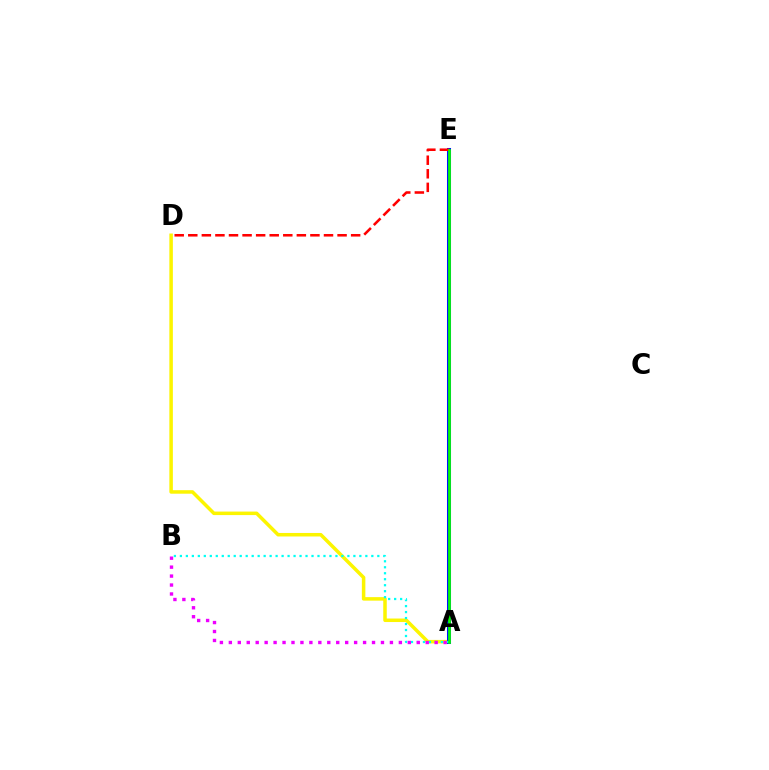{('A', 'D'): [{'color': '#fcf500', 'line_style': 'solid', 'thickness': 2.53}], ('A', 'E'): [{'color': '#0010ff', 'line_style': 'solid', 'thickness': 2.9}, {'color': '#08ff00', 'line_style': 'solid', 'thickness': 1.96}], ('A', 'B'): [{'color': '#00fff6', 'line_style': 'dotted', 'thickness': 1.63}, {'color': '#ee00ff', 'line_style': 'dotted', 'thickness': 2.43}], ('D', 'E'): [{'color': '#ff0000', 'line_style': 'dashed', 'thickness': 1.84}]}